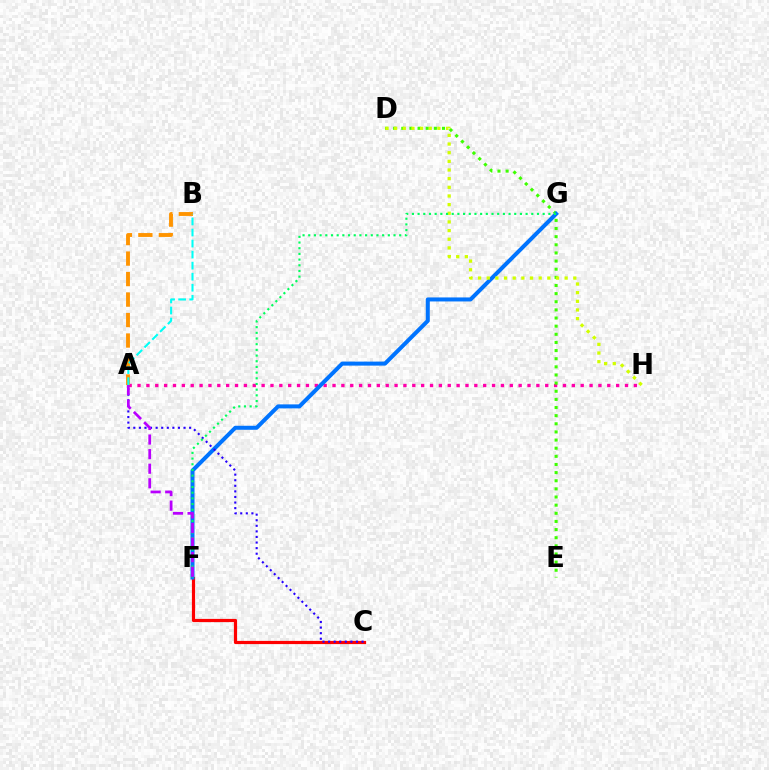{('C', 'F'): [{'color': '#ff0000', 'line_style': 'solid', 'thickness': 2.3}], ('A', 'H'): [{'color': '#ff00ac', 'line_style': 'dotted', 'thickness': 2.41}], ('D', 'E'): [{'color': '#3dff00', 'line_style': 'dotted', 'thickness': 2.21}], ('A', 'B'): [{'color': '#ff9400', 'line_style': 'dashed', 'thickness': 2.78}, {'color': '#00fff6', 'line_style': 'dashed', 'thickness': 1.5}], ('F', 'G'): [{'color': '#0074ff', 'line_style': 'solid', 'thickness': 2.89}, {'color': '#00ff5c', 'line_style': 'dotted', 'thickness': 1.54}], ('A', 'C'): [{'color': '#2500ff', 'line_style': 'dotted', 'thickness': 1.52}], ('D', 'H'): [{'color': '#d1ff00', 'line_style': 'dotted', 'thickness': 2.35}], ('A', 'F'): [{'color': '#b900ff', 'line_style': 'dashed', 'thickness': 1.98}]}